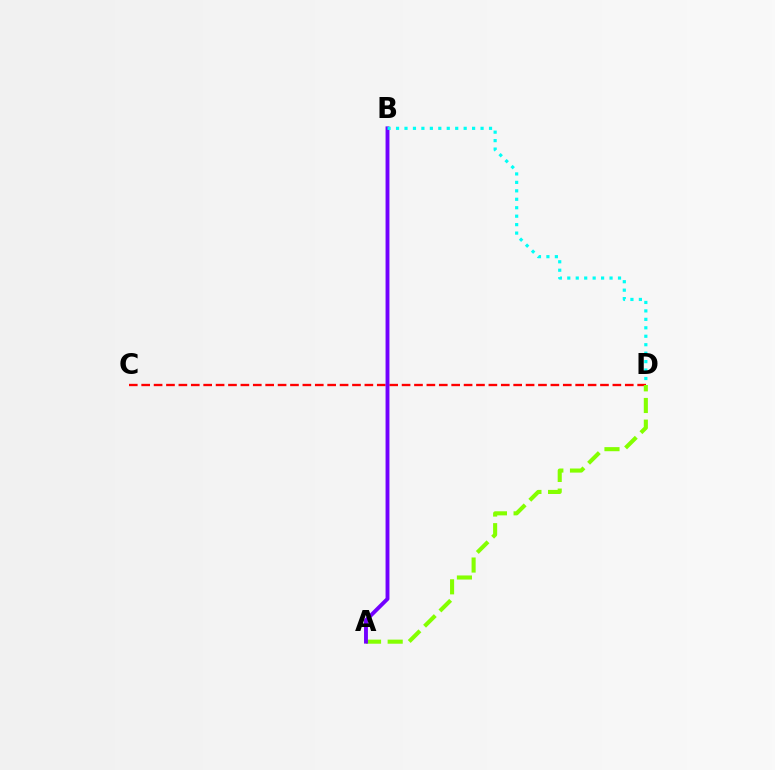{('C', 'D'): [{'color': '#ff0000', 'line_style': 'dashed', 'thickness': 1.68}], ('A', 'D'): [{'color': '#84ff00', 'line_style': 'dashed', 'thickness': 2.94}], ('A', 'B'): [{'color': '#7200ff', 'line_style': 'solid', 'thickness': 2.79}], ('B', 'D'): [{'color': '#00fff6', 'line_style': 'dotted', 'thickness': 2.3}]}